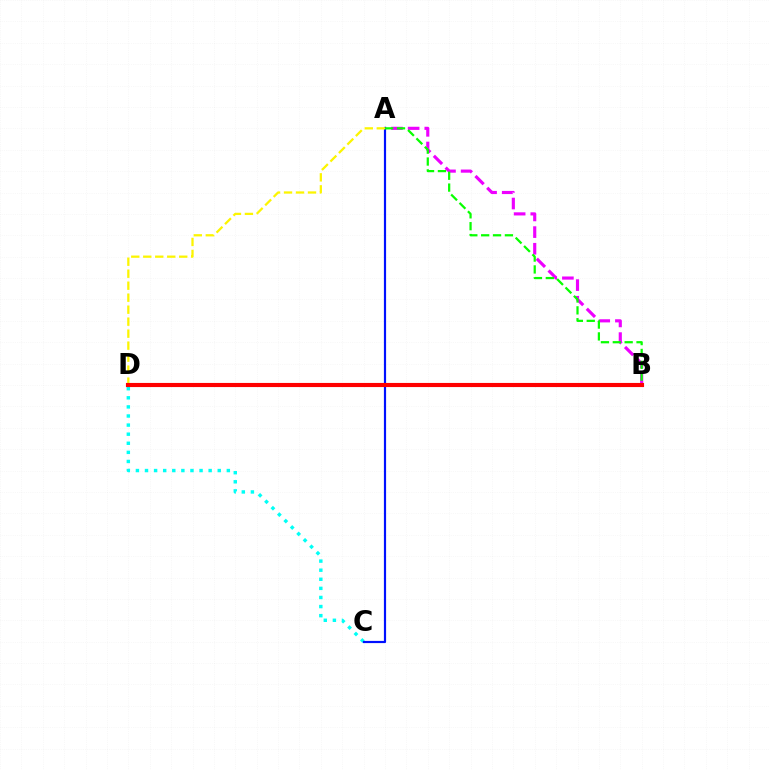{('C', 'D'): [{'color': '#00fff6', 'line_style': 'dotted', 'thickness': 2.47}], ('A', 'B'): [{'color': '#ee00ff', 'line_style': 'dashed', 'thickness': 2.26}, {'color': '#08ff00', 'line_style': 'dashed', 'thickness': 1.61}], ('A', 'C'): [{'color': '#0010ff', 'line_style': 'solid', 'thickness': 1.58}], ('A', 'D'): [{'color': '#fcf500', 'line_style': 'dashed', 'thickness': 1.63}], ('B', 'D'): [{'color': '#ff0000', 'line_style': 'solid', 'thickness': 2.97}]}